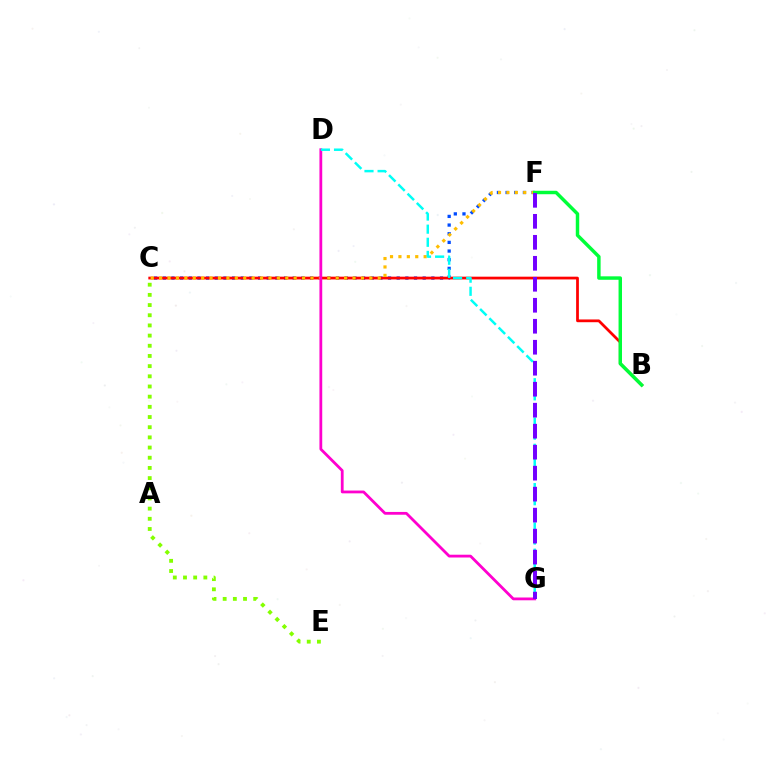{('C', 'F'): [{'color': '#004bff', 'line_style': 'dotted', 'thickness': 2.35}, {'color': '#ffbd00', 'line_style': 'dotted', 'thickness': 2.28}], ('B', 'C'): [{'color': '#ff0000', 'line_style': 'solid', 'thickness': 1.98}], ('C', 'E'): [{'color': '#84ff00', 'line_style': 'dotted', 'thickness': 2.77}], ('D', 'G'): [{'color': '#ff00cf', 'line_style': 'solid', 'thickness': 2.01}, {'color': '#00fff6', 'line_style': 'dashed', 'thickness': 1.78}], ('B', 'F'): [{'color': '#00ff39', 'line_style': 'solid', 'thickness': 2.49}], ('F', 'G'): [{'color': '#7200ff', 'line_style': 'dashed', 'thickness': 2.85}]}